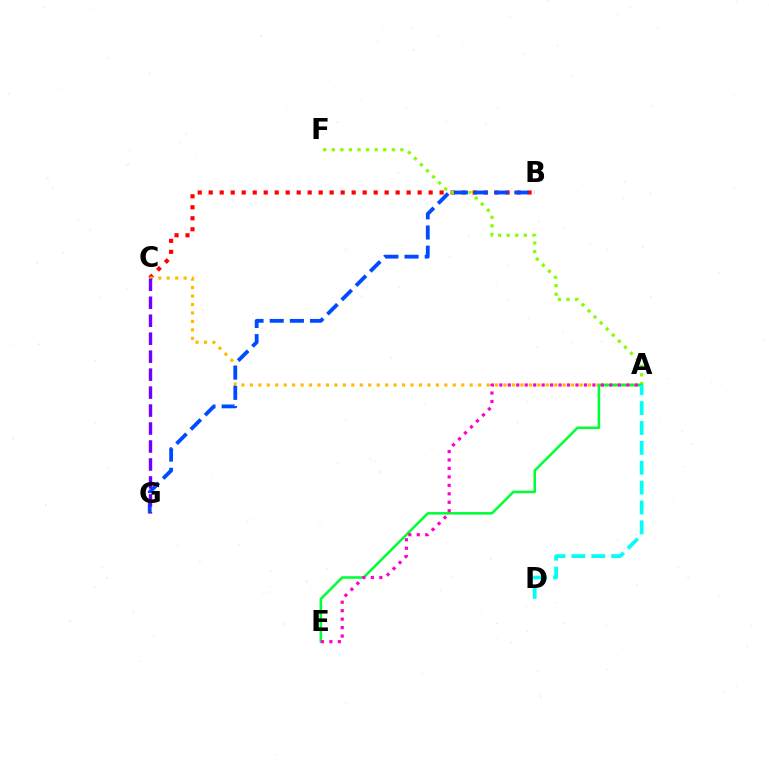{('B', 'C'): [{'color': '#ff0000', 'line_style': 'dotted', 'thickness': 2.99}], ('A', 'F'): [{'color': '#84ff00', 'line_style': 'dotted', 'thickness': 2.33}], ('A', 'C'): [{'color': '#ffbd00', 'line_style': 'dotted', 'thickness': 2.3}], ('B', 'G'): [{'color': '#004bff', 'line_style': 'dashed', 'thickness': 2.74}], ('A', 'E'): [{'color': '#00ff39', 'line_style': 'solid', 'thickness': 1.83}, {'color': '#ff00cf', 'line_style': 'dotted', 'thickness': 2.3}], ('A', 'D'): [{'color': '#00fff6', 'line_style': 'dashed', 'thickness': 2.7}], ('C', 'G'): [{'color': '#7200ff', 'line_style': 'dashed', 'thickness': 2.44}]}